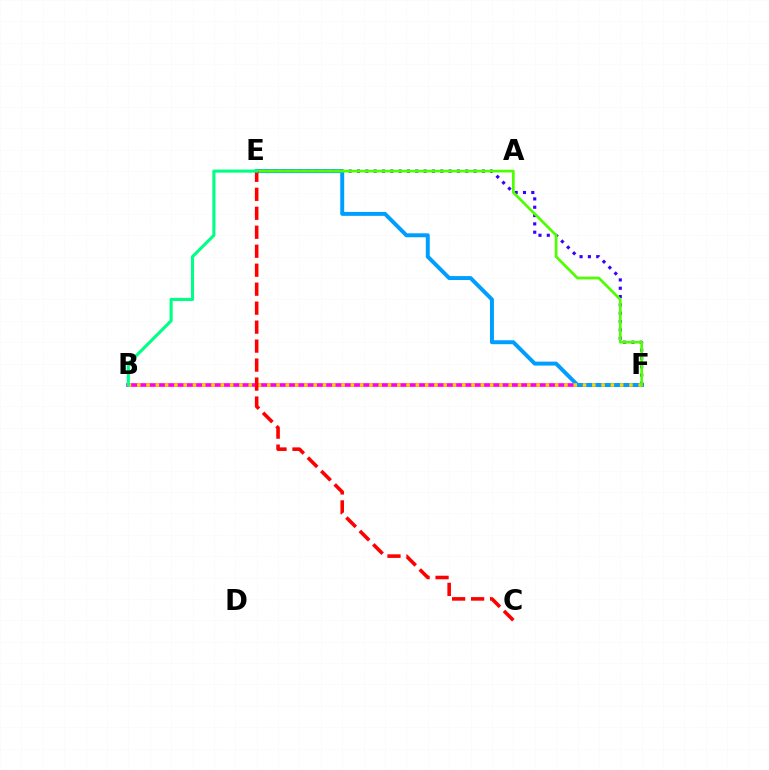{('B', 'F'): [{'color': '#ff00ed', 'line_style': 'solid', 'thickness': 2.64}, {'color': '#ffd500', 'line_style': 'dotted', 'thickness': 2.52}], ('E', 'F'): [{'color': '#3700ff', 'line_style': 'dotted', 'thickness': 2.26}, {'color': '#009eff', 'line_style': 'solid', 'thickness': 2.84}, {'color': '#4fff00', 'line_style': 'solid', 'thickness': 1.97}], ('C', 'E'): [{'color': '#ff0000', 'line_style': 'dashed', 'thickness': 2.58}], ('B', 'E'): [{'color': '#00ff86', 'line_style': 'solid', 'thickness': 2.23}]}